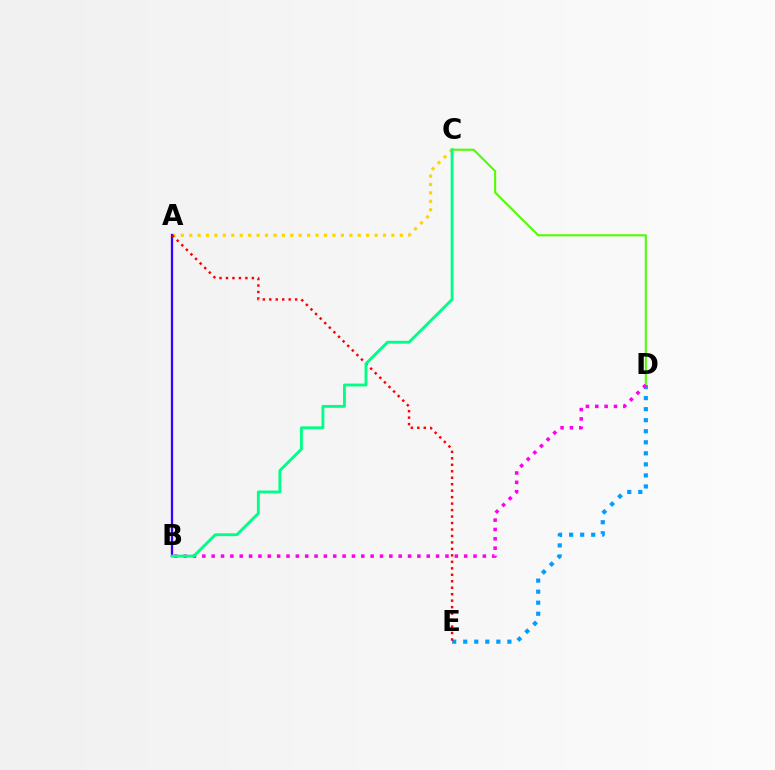{('A', 'C'): [{'color': '#ffd500', 'line_style': 'dotted', 'thickness': 2.29}], ('A', 'B'): [{'color': '#3700ff', 'line_style': 'solid', 'thickness': 1.64}], ('D', 'E'): [{'color': '#009eff', 'line_style': 'dotted', 'thickness': 3.0}], ('C', 'D'): [{'color': '#4fff00', 'line_style': 'solid', 'thickness': 1.51}], ('A', 'E'): [{'color': '#ff0000', 'line_style': 'dotted', 'thickness': 1.76}], ('B', 'D'): [{'color': '#ff00ed', 'line_style': 'dotted', 'thickness': 2.54}], ('B', 'C'): [{'color': '#00ff86', 'line_style': 'solid', 'thickness': 2.06}]}